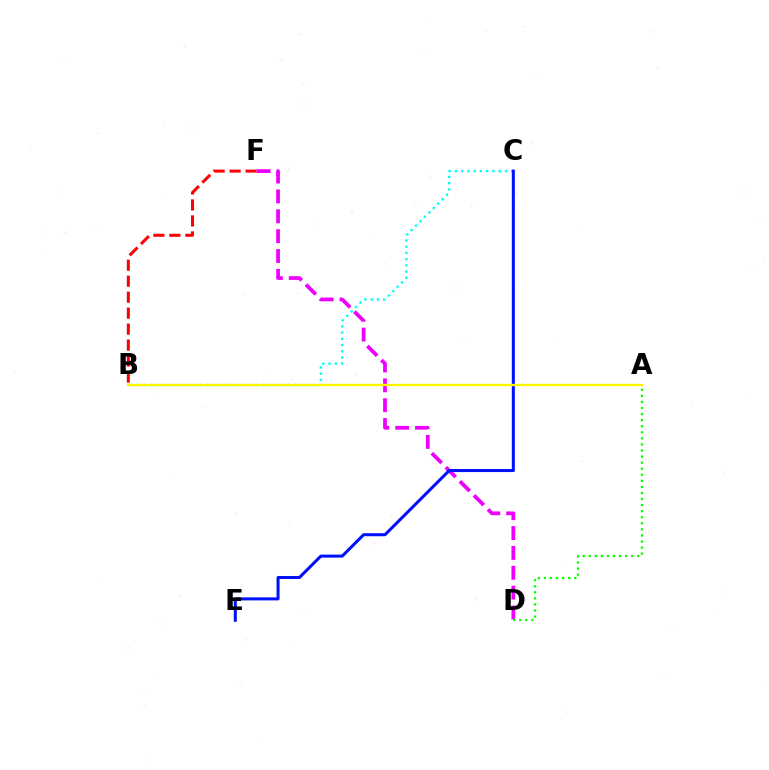{('B', 'F'): [{'color': '#ff0000', 'line_style': 'dashed', 'thickness': 2.17}], ('D', 'F'): [{'color': '#ee00ff', 'line_style': 'dashed', 'thickness': 2.7}], ('A', 'D'): [{'color': '#08ff00', 'line_style': 'dotted', 'thickness': 1.65}], ('B', 'C'): [{'color': '#00fff6', 'line_style': 'dotted', 'thickness': 1.7}], ('C', 'E'): [{'color': '#0010ff', 'line_style': 'solid', 'thickness': 2.18}], ('A', 'B'): [{'color': '#fcf500', 'line_style': 'solid', 'thickness': 1.67}]}